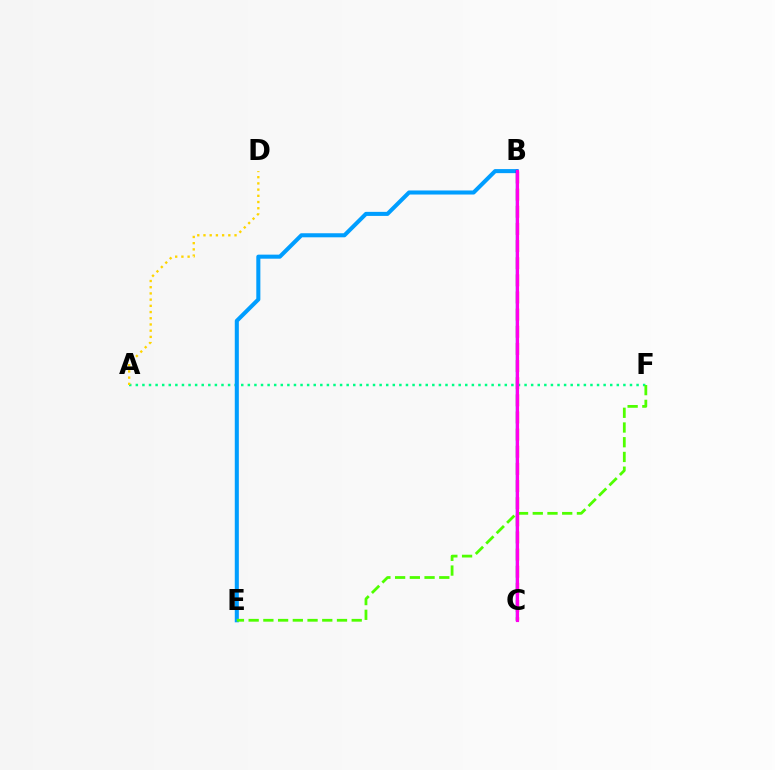{('A', 'F'): [{'color': '#00ff86', 'line_style': 'dotted', 'thickness': 1.79}], ('B', 'E'): [{'color': '#009eff', 'line_style': 'solid', 'thickness': 2.92}], ('E', 'F'): [{'color': '#4fff00', 'line_style': 'dashed', 'thickness': 2.0}], ('A', 'D'): [{'color': '#ffd500', 'line_style': 'dotted', 'thickness': 1.69}], ('B', 'C'): [{'color': '#ff0000', 'line_style': 'dashed', 'thickness': 2.33}, {'color': '#3700ff', 'line_style': 'solid', 'thickness': 1.72}, {'color': '#ff00ed', 'line_style': 'solid', 'thickness': 2.26}]}